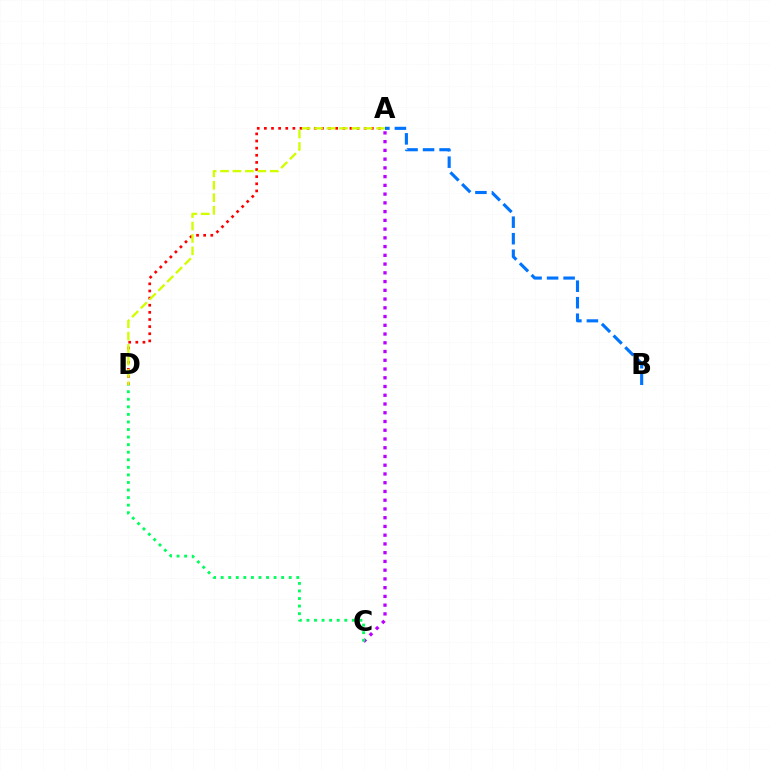{('A', 'B'): [{'color': '#0074ff', 'line_style': 'dashed', 'thickness': 2.24}], ('A', 'D'): [{'color': '#ff0000', 'line_style': 'dotted', 'thickness': 1.94}, {'color': '#d1ff00', 'line_style': 'dashed', 'thickness': 1.69}], ('A', 'C'): [{'color': '#b900ff', 'line_style': 'dotted', 'thickness': 2.38}], ('C', 'D'): [{'color': '#00ff5c', 'line_style': 'dotted', 'thickness': 2.05}]}